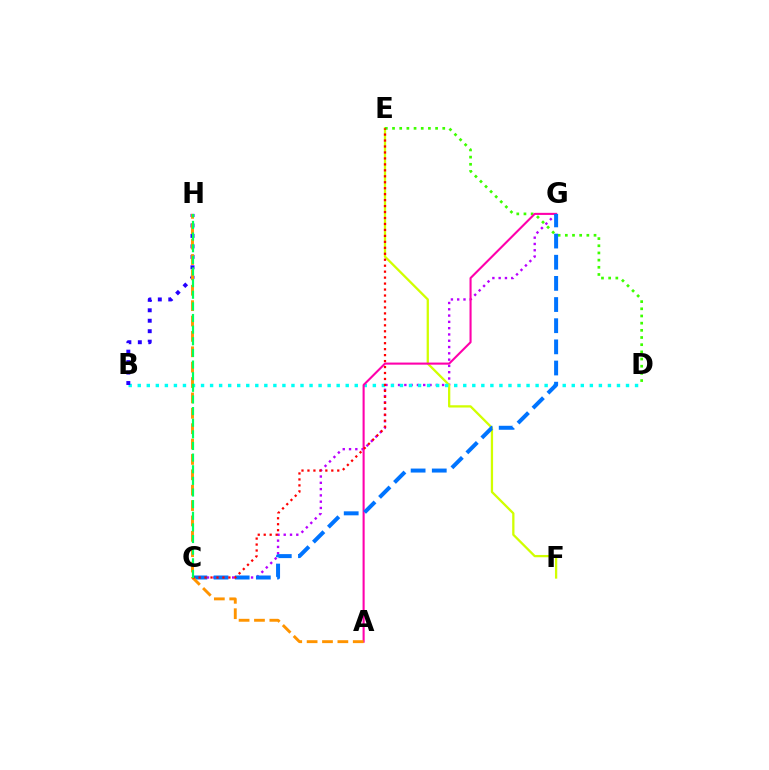{('C', 'G'): [{'color': '#b900ff', 'line_style': 'dotted', 'thickness': 1.71}, {'color': '#0074ff', 'line_style': 'dashed', 'thickness': 2.87}], ('E', 'F'): [{'color': '#d1ff00', 'line_style': 'solid', 'thickness': 1.64}], ('D', 'E'): [{'color': '#3dff00', 'line_style': 'dotted', 'thickness': 1.95}], ('B', 'D'): [{'color': '#00fff6', 'line_style': 'dotted', 'thickness': 2.46}], ('B', 'H'): [{'color': '#2500ff', 'line_style': 'dotted', 'thickness': 2.84}], ('A', 'G'): [{'color': '#ff00ac', 'line_style': 'solid', 'thickness': 1.51}], ('A', 'H'): [{'color': '#ff9400', 'line_style': 'dashed', 'thickness': 2.09}], ('C', 'E'): [{'color': '#ff0000', 'line_style': 'dotted', 'thickness': 1.62}], ('C', 'H'): [{'color': '#00ff5c', 'line_style': 'dashed', 'thickness': 1.58}]}